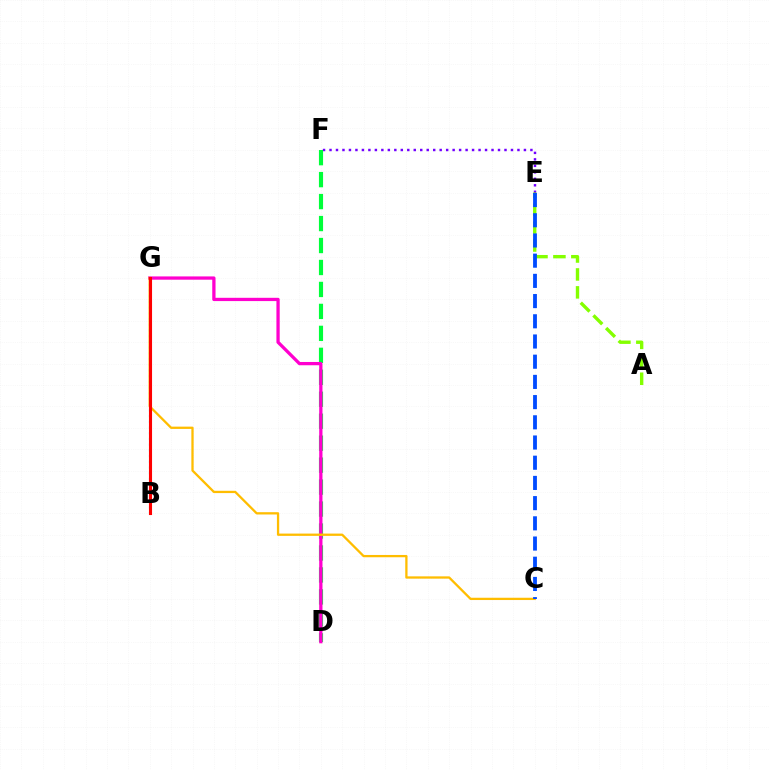{('B', 'G'): [{'color': '#00fff6', 'line_style': 'dotted', 'thickness': 1.55}, {'color': '#ff0000', 'line_style': 'solid', 'thickness': 2.23}], ('E', 'F'): [{'color': '#7200ff', 'line_style': 'dotted', 'thickness': 1.76}], ('D', 'F'): [{'color': '#00ff39', 'line_style': 'dashed', 'thickness': 2.98}], ('D', 'G'): [{'color': '#ff00cf', 'line_style': 'solid', 'thickness': 2.36}], ('A', 'E'): [{'color': '#84ff00', 'line_style': 'dashed', 'thickness': 2.44}], ('C', 'G'): [{'color': '#ffbd00', 'line_style': 'solid', 'thickness': 1.65}], ('C', 'E'): [{'color': '#004bff', 'line_style': 'dashed', 'thickness': 2.74}]}